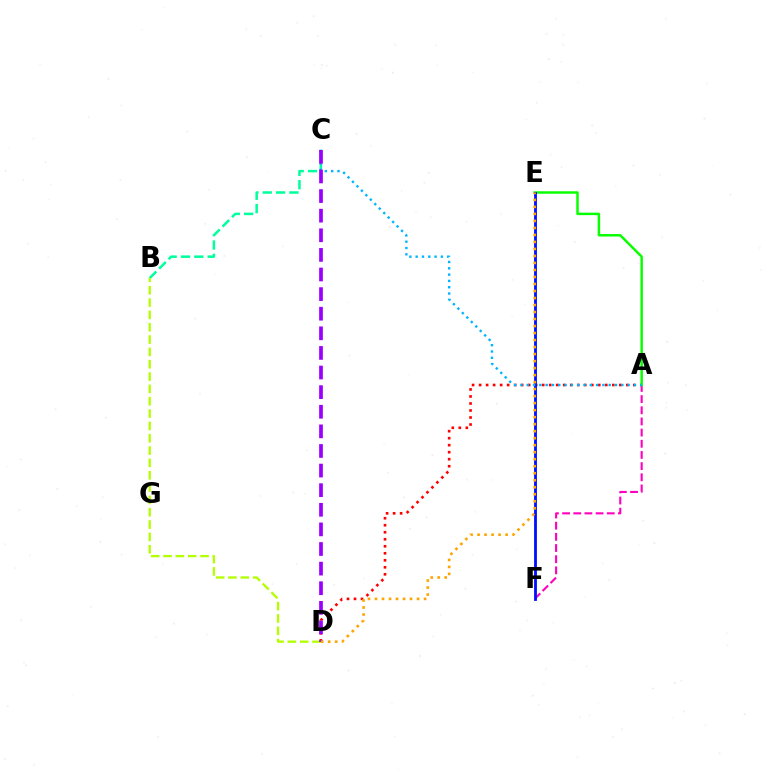{('B', 'C'): [{'color': '#00ff9d', 'line_style': 'dashed', 'thickness': 1.81}], ('A', 'D'): [{'color': '#ff0000', 'line_style': 'dotted', 'thickness': 1.9}], ('B', 'D'): [{'color': '#b3ff00', 'line_style': 'dashed', 'thickness': 1.68}], ('A', 'F'): [{'color': '#ff00bd', 'line_style': 'dashed', 'thickness': 1.52}], ('A', 'E'): [{'color': '#08ff00', 'line_style': 'solid', 'thickness': 1.78}], ('E', 'F'): [{'color': '#0010ff', 'line_style': 'solid', 'thickness': 2.03}], ('A', 'C'): [{'color': '#00b5ff', 'line_style': 'dotted', 'thickness': 1.71}], ('C', 'D'): [{'color': '#9b00ff', 'line_style': 'dashed', 'thickness': 2.66}], ('D', 'E'): [{'color': '#ffa500', 'line_style': 'dotted', 'thickness': 1.9}]}